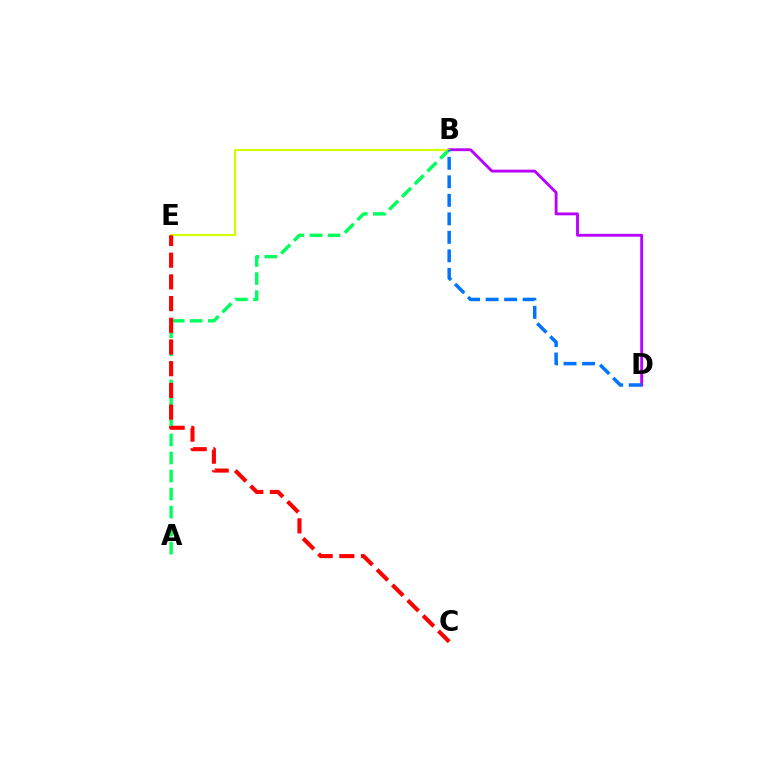{('A', 'B'): [{'color': '#00ff5c', 'line_style': 'dashed', 'thickness': 2.45}], ('B', 'D'): [{'color': '#b900ff', 'line_style': 'solid', 'thickness': 2.06}, {'color': '#0074ff', 'line_style': 'dashed', 'thickness': 2.51}], ('B', 'E'): [{'color': '#d1ff00', 'line_style': 'solid', 'thickness': 1.58}], ('C', 'E'): [{'color': '#ff0000', 'line_style': 'dashed', 'thickness': 2.95}]}